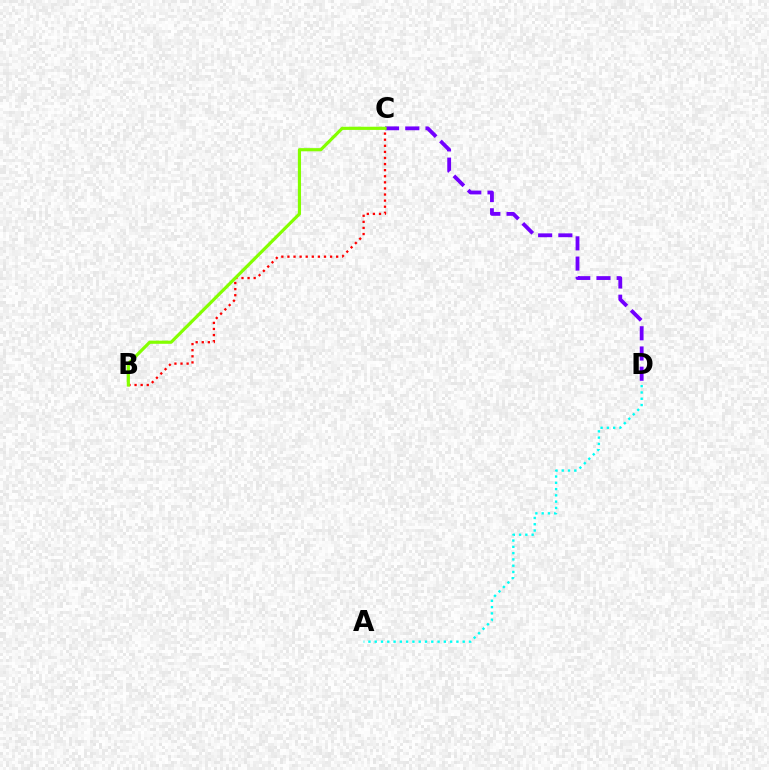{('B', 'C'): [{'color': '#ff0000', 'line_style': 'dotted', 'thickness': 1.65}, {'color': '#84ff00', 'line_style': 'solid', 'thickness': 2.28}], ('A', 'D'): [{'color': '#00fff6', 'line_style': 'dotted', 'thickness': 1.71}], ('C', 'D'): [{'color': '#7200ff', 'line_style': 'dashed', 'thickness': 2.75}]}